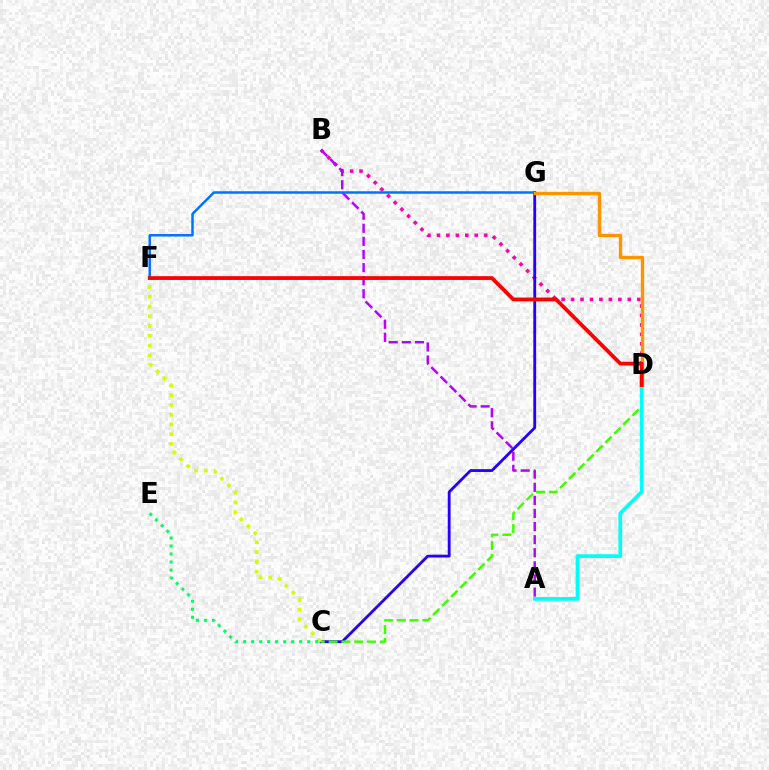{('B', 'D'): [{'color': '#ff00ac', 'line_style': 'dotted', 'thickness': 2.57}], ('C', 'G'): [{'color': '#2500ff', 'line_style': 'solid', 'thickness': 2.04}], ('C', 'F'): [{'color': '#d1ff00', 'line_style': 'dotted', 'thickness': 2.65}], ('C', 'D'): [{'color': '#3dff00', 'line_style': 'dashed', 'thickness': 1.74}], ('A', 'B'): [{'color': '#b900ff', 'line_style': 'dashed', 'thickness': 1.78}], ('F', 'G'): [{'color': '#0074ff', 'line_style': 'solid', 'thickness': 1.8}], ('C', 'E'): [{'color': '#00ff5c', 'line_style': 'dotted', 'thickness': 2.18}], ('A', 'D'): [{'color': '#00fff6', 'line_style': 'solid', 'thickness': 2.68}], ('D', 'G'): [{'color': '#ff9400', 'line_style': 'solid', 'thickness': 2.42}], ('D', 'F'): [{'color': '#ff0000', 'line_style': 'solid', 'thickness': 2.73}]}